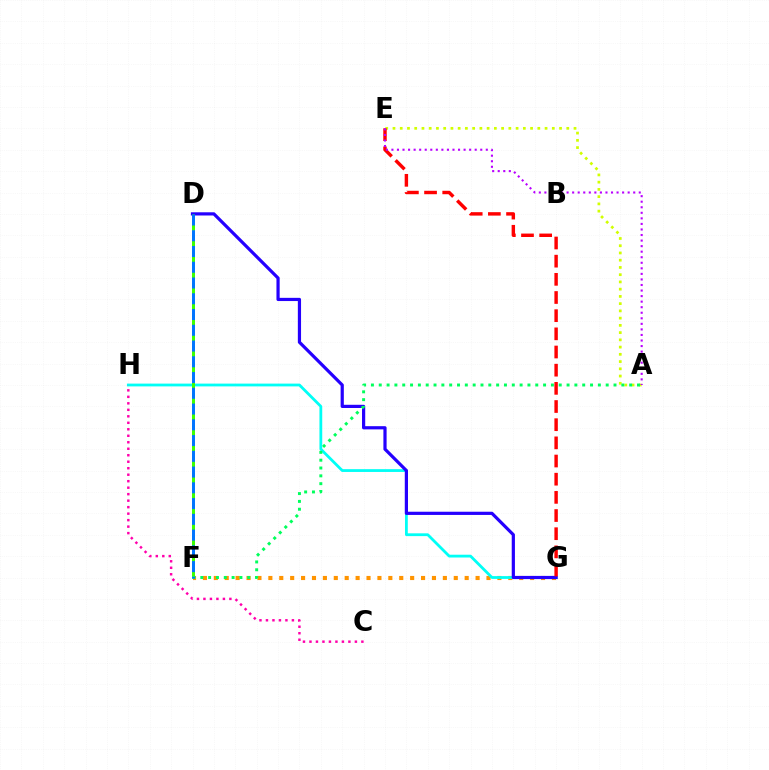{('F', 'G'): [{'color': '#ff9400', 'line_style': 'dotted', 'thickness': 2.96}], ('G', 'H'): [{'color': '#00fff6', 'line_style': 'solid', 'thickness': 2.01}], ('D', 'G'): [{'color': '#2500ff', 'line_style': 'solid', 'thickness': 2.31}], ('D', 'F'): [{'color': '#3dff00', 'line_style': 'dashed', 'thickness': 2.15}, {'color': '#0074ff', 'line_style': 'dashed', 'thickness': 2.14}], ('A', 'E'): [{'color': '#d1ff00', 'line_style': 'dotted', 'thickness': 1.97}, {'color': '#b900ff', 'line_style': 'dotted', 'thickness': 1.51}], ('A', 'F'): [{'color': '#00ff5c', 'line_style': 'dotted', 'thickness': 2.13}], ('C', 'H'): [{'color': '#ff00ac', 'line_style': 'dotted', 'thickness': 1.76}], ('E', 'G'): [{'color': '#ff0000', 'line_style': 'dashed', 'thickness': 2.47}]}